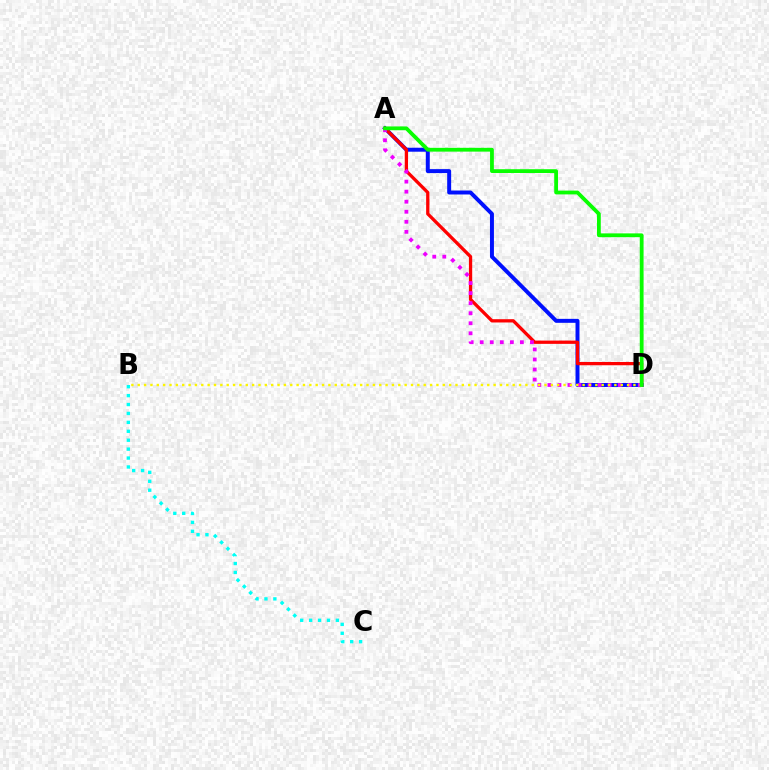{('B', 'C'): [{'color': '#00fff6', 'line_style': 'dotted', 'thickness': 2.42}], ('A', 'D'): [{'color': '#0010ff', 'line_style': 'solid', 'thickness': 2.85}, {'color': '#ff0000', 'line_style': 'solid', 'thickness': 2.36}, {'color': '#ee00ff', 'line_style': 'dotted', 'thickness': 2.73}, {'color': '#08ff00', 'line_style': 'solid', 'thickness': 2.73}], ('B', 'D'): [{'color': '#fcf500', 'line_style': 'dotted', 'thickness': 1.73}]}